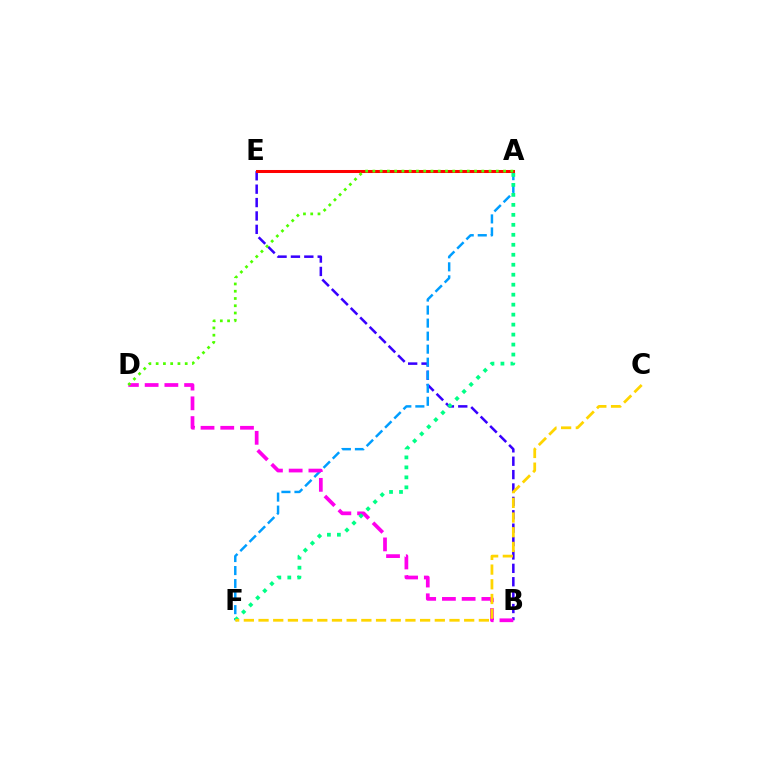{('B', 'E'): [{'color': '#3700ff', 'line_style': 'dashed', 'thickness': 1.82}], ('A', 'F'): [{'color': '#009eff', 'line_style': 'dashed', 'thickness': 1.77}, {'color': '#00ff86', 'line_style': 'dotted', 'thickness': 2.71}], ('B', 'D'): [{'color': '#ff00ed', 'line_style': 'dashed', 'thickness': 2.68}], ('A', 'E'): [{'color': '#ff0000', 'line_style': 'solid', 'thickness': 2.17}], ('C', 'F'): [{'color': '#ffd500', 'line_style': 'dashed', 'thickness': 2.0}], ('A', 'D'): [{'color': '#4fff00', 'line_style': 'dotted', 'thickness': 1.97}]}